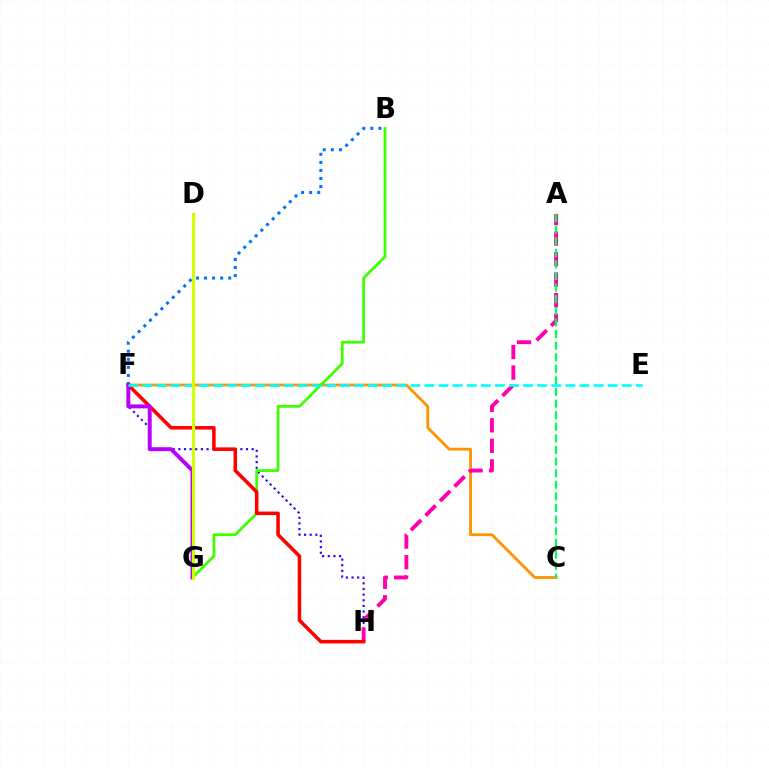{('F', 'H'): [{'color': '#2500ff', 'line_style': 'dotted', 'thickness': 1.53}, {'color': '#ff0000', 'line_style': 'solid', 'thickness': 2.55}], ('C', 'F'): [{'color': '#ff9400', 'line_style': 'solid', 'thickness': 2.03}], ('B', 'F'): [{'color': '#0074ff', 'line_style': 'dotted', 'thickness': 2.19}], ('B', 'G'): [{'color': '#3dff00', 'line_style': 'solid', 'thickness': 1.99}], ('A', 'H'): [{'color': '#ff00ac', 'line_style': 'dashed', 'thickness': 2.79}], ('A', 'C'): [{'color': '#00ff5c', 'line_style': 'dashed', 'thickness': 1.58}], ('F', 'G'): [{'color': '#b900ff', 'line_style': 'solid', 'thickness': 2.84}], ('E', 'F'): [{'color': '#00fff6', 'line_style': 'dashed', 'thickness': 1.91}], ('D', 'G'): [{'color': '#d1ff00', 'line_style': 'solid', 'thickness': 2.21}]}